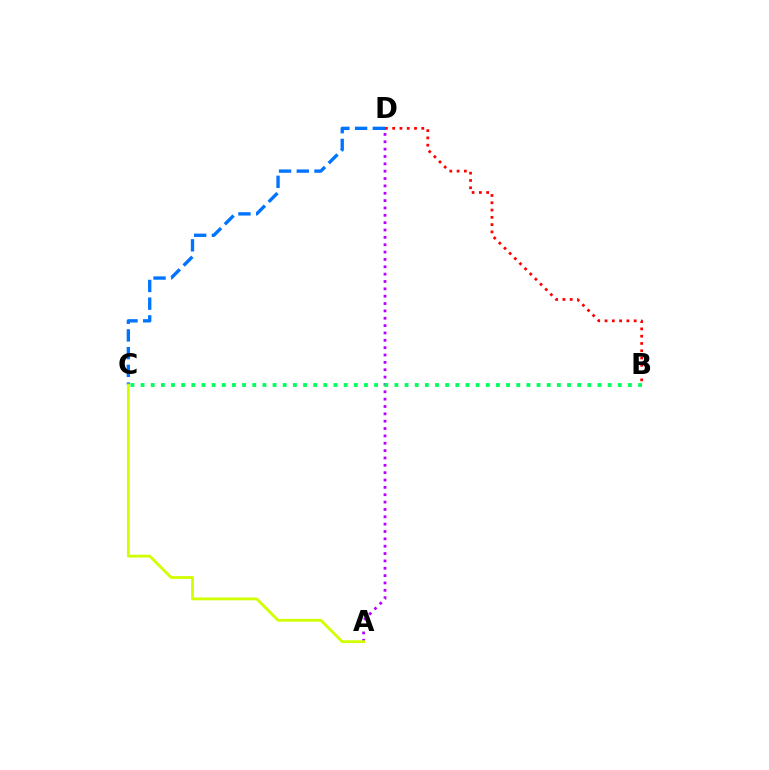{('C', 'D'): [{'color': '#0074ff', 'line_style': 'dashed', 'thickness': 2.41}], ('B', 'D'): [{'color': '#ff0000', 'line_style': 'dotted', 'thickness': 1.98}], ('A', 'D'): [{'color': '#b900ff', 'line_style': 'dotted', 'thickness': 2.0}], ('A', 'C'): [{'color': '#d1ff00', 'line_style': 'solid', 'thickness': 2.02}], ('B', 'C'): [{'color': '#00ff5c', 'line_style': 'dotted', 'thickness': 2.76}]}